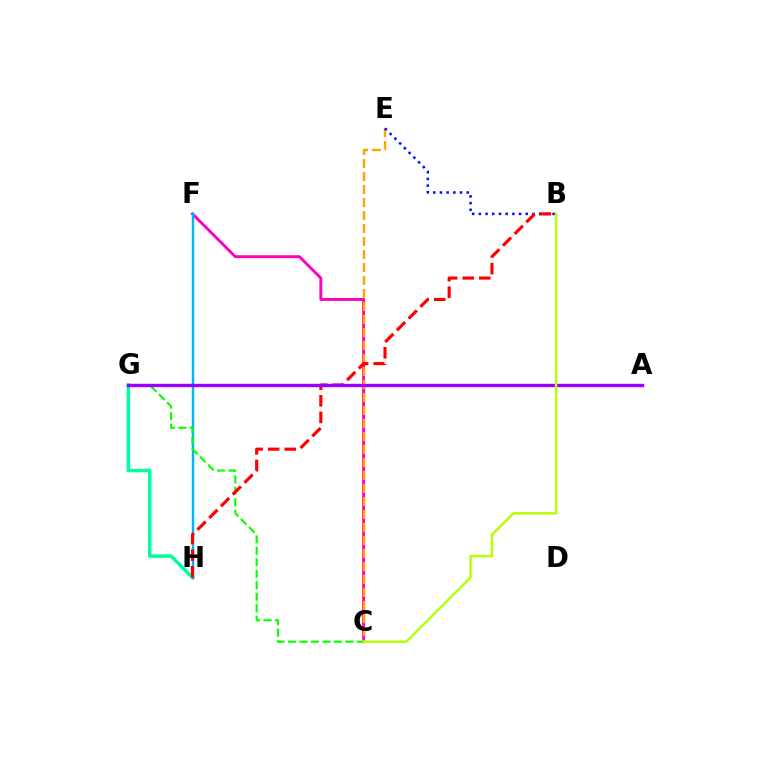{('C', 'F'): [{'color': '#ff00bd', 'line_style': 'solid', 'thickness': 2.1}], ('G', 'H'): [{'color': '#00ff9d', 'line_style': 'solid', 'thickness': 2.53}], ('C', 'E'): [{'color': '#ffa500', 'line_style': 'dashed', 'thickness': 1.77}], ('B', 'E'): [{'color': '#0010ff', 'line_style': 'dotted', 'thickness': 1.82}], ('F', 'H'): [{'color': '#00b5ff', 'line_style': 'solid', 'thickness': 1.77}], ('C', 'G'): [{'color': '#08ff00', 'line_style': 'dashed', 'thickness': 1.56}], ('B', 'H'): [{'color': '#ff0000', 'line_style': 'dashed', 'thickness': 2.26}], ('A', 'G'): [{'color': '#9b00ff', 'line_style': 'solid', 'thickness': 2.44}], ('B', 'C'): [{'color': '#b3ff00', 'line_style': 'solid', 'thickness': 1.74}]}